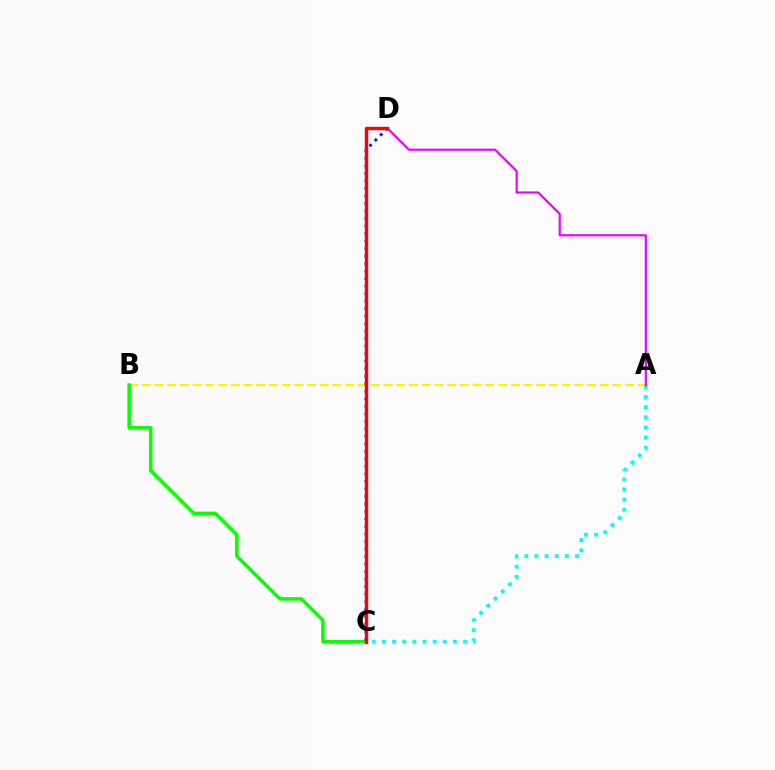{('A', 'B'): [{'color': '#fcf500', 'line_style': 'dashed', 'thickness': 1.73}], ('B', 'C'): [{'color': '#08ff00', 'line_style': 'solid', 'thickness': 2.51}], ('A', 'C'): [{'color': '#00fff6', 'line_style': 'dotted', 'thickness': 2.75}], ('C', 'D'): [{'color': '#0010ff', 'line_style': 'dotted', 'thickness': 2.04}, {'color': '#ff0000', 'line_style': 'solid', 'thickness': 2.45}], ('A', 'D'): [{'color': '#ee00ff', 'line_style': 'solid', 'thickness': 1.56}]}